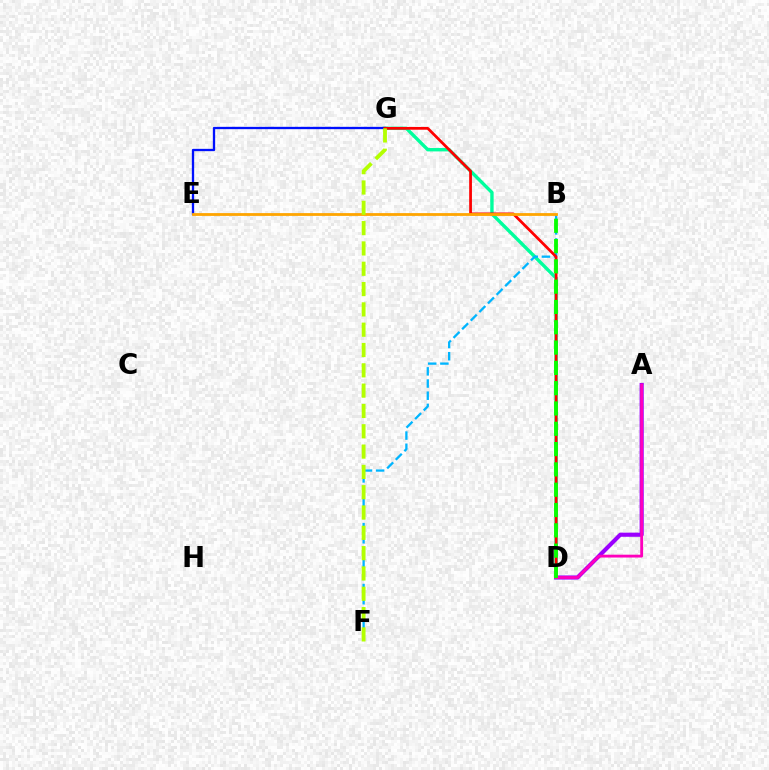{('A', 'D'): [{'color': '#9b00ff', 'line_style': 'solid', 'thickness': 2.97}, {'color': '#ff00bd', 'line_style': 'solid', 'thickness': 2.04}], ('D', 'G'): [{'color': '#00ff9d', 'line_style': 'solid', 'thickness': 2.44}, {'color': '#ff0000', 'line_style': 'solid', 'thickness': 1.99}], ('B', 'F'): [{'color': '#00b5ff', 'line_style': 'dashed', 'thickness': 1.65}], ('E', 'G'): [{'color': '#0010ff', 'line_style': 'solid', 'thickness': 1.67}], ('B', 'D'): [{'color': '#08ff00', 'line_style': 'dashed', 'thickness': 2.76}], ('B', 'E'): [{'color': '#ffa500', 'line_style': 'solid', 'thickness': 2.02}], ('F', 'G'): [{'color': '#b3ff00', 'line_style': 'dashed', 'thickness': 2.76}]}